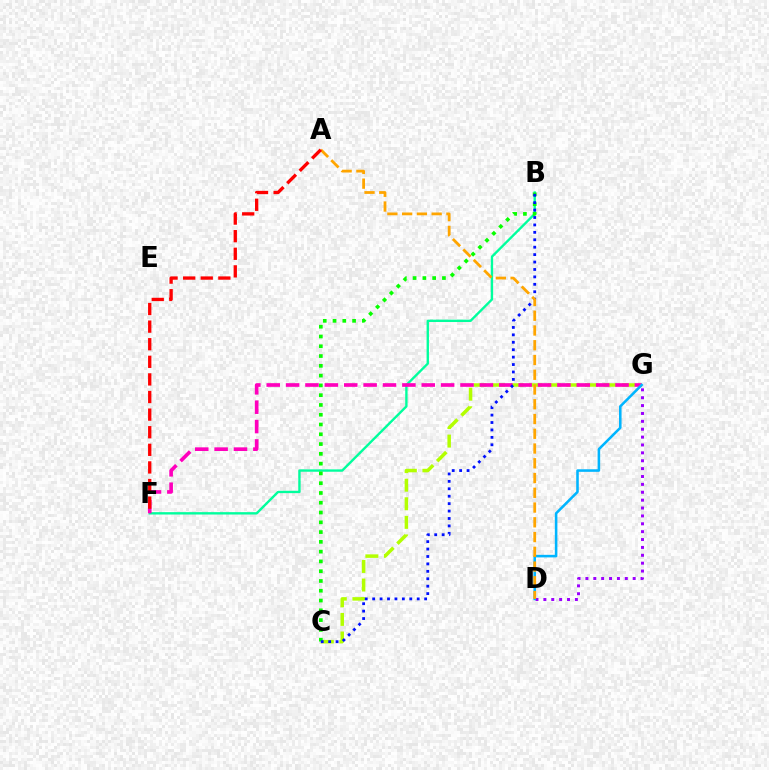{('C', 'G'): [{'color': '#b3ff00', 'line_style': 'dashed', 'thickness': 2.52}], ('B', 'F'): [{'color': '#00ff9d', 'line_style': 'solid', 'thickness': 1.7}], ('F', 'G'): [{'color': '#ff00bd', 'line_style': 'dashed', 'thickness': 2.63}], ('B', 'C'): [{'color': '#08ff00', 'line_style': 'dotted', 'thickness': 2.66}, {'color': '#0010ff', 'line_style': 'dotted', 'thickness': 2.02}], ('D', 'G'): [{'color': '#9b00ff', 'line_style': 'dotted', 'thickness': 2.14}, {'color': '#00b5ff', 'line_style': 'solid', 'thickness': 1.84}], ('A', 'D'): [{'color': '#ffa500', 'line_style': 'dashed', 'thickness': 2.0}], ('A', 'F'): [{'color': '#ff0000', 'line_style': 'dashed', 'thickness': 2.39}]}